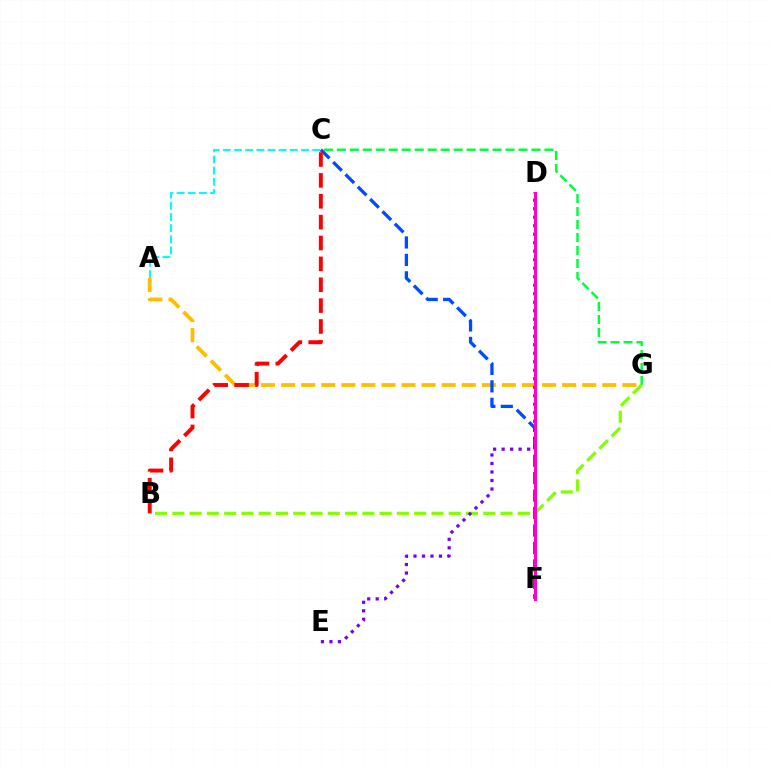{('A', 'G'): [{'color': '#ffbd00', 'line_style': 'dashed', 'thickness': 2.73}], ('C', 'F'): [{'color': '#004bff', 'line_style': 'dashed', 'thickness': 2.37}], ('C', 'G'): [{'color': '#00ff39', 'line_style': 'dashed', 'thickness': 1.76}], ('B', 'G'): [{'color': '#84ff00', 'line_style': 'dashed', 'thickness': 2.35}], ('B', 'C'): [{'color': '#ff0000', 'line_style': 'dashed', 'thickness': 2.84}], ('D', 'E'): [{'color': '#7200ff', 'line_style': 'dotted', 'thickness': 2.31}], ('A', 'C'): [{'color': '#00fff6', 'line_style': 'dashed', 'thickness': 1.52}], ('D', 'F'): [{'color': '#ff00cf', 'line_style': 'solid', 'thickness': 2.17}]}